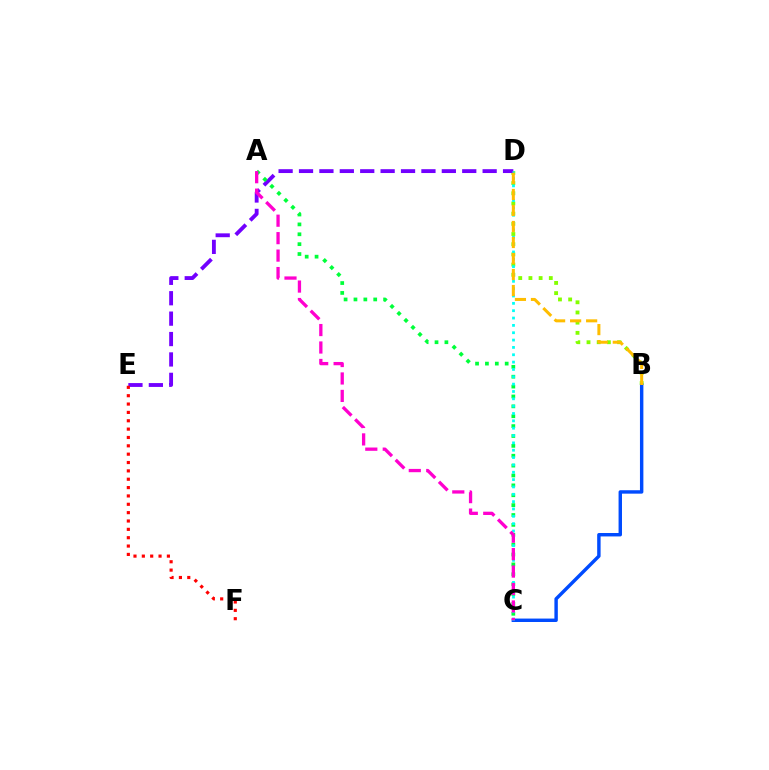{('B', 'D'): [{'color': '#84ff00', 'line_style': 'dotted', 'thickness': 2.77}, {'color': '#ffbd00', 'line_style': 'dashed', 'thickness': 2.18}], ('B', 'C'): [{'color': '#004bff', 'line_style': 'solid', 'thickness': 2.47}], ('D', 'E'): [{'color': '#7200ff', 'line_style': 'dashed', 'thickness': 2.77}], ('A', 'C'): [{'color': '#00ff39', 'line_style': 'dotted', 'thickness': 2.68}, {'color': '#ff00cf', 'line_style': 'dashed', 'thickness': 2.37}], ('C', 'D'): [{'color': '#00fff6', 'line_style': 'dotted', 'thickness': 2.0}], ('E', 'F'): [{'color': '#ff0000', 'line_style': 'dotted', 'thickness': 2.27}]}